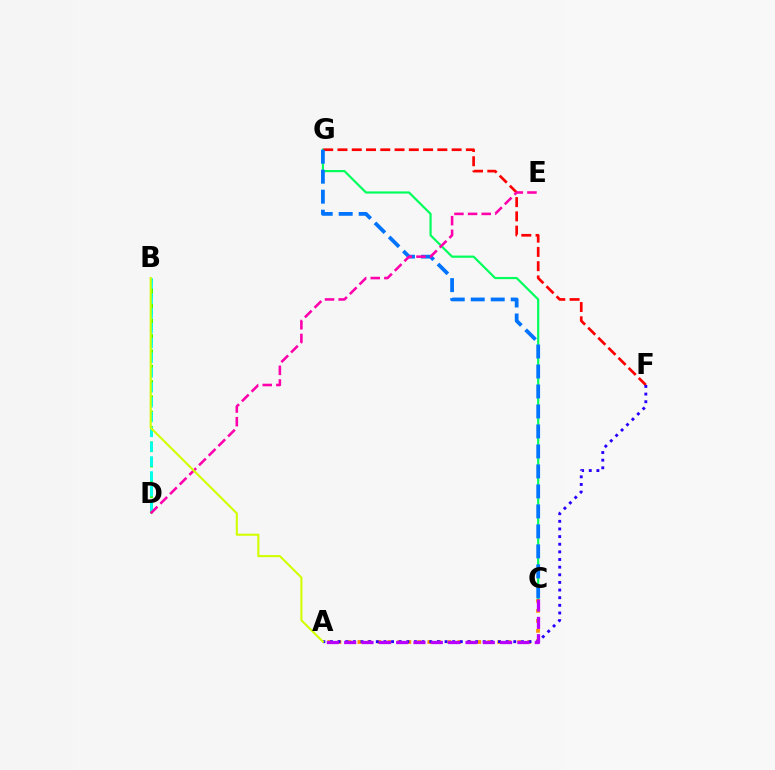{('C', 'G'): [{'color': '#00ff5c', 'line_style': 'solid', 'thickness': 1.58}, {'color': '#0074ff', 'line_style': 'dashed', 'thickness': 2.72}], ('F', 'G'): [{'color': '#ff0000', 'line_style': 'dashed', 'thickness': 1.94}], ('A', 'C'): [{'color': '#ff9400', 'line_style': 'dotted', 'thickness': 2.71}, {'color': '#b900ff', 'line_style': 'dashed', 'thickness': 2.35}], ('A', 'F'): [{'color': '#2500ff', 'line_style': 'dotted', 'thickness': 2.07}], ('B', 'D'): [{'color': '#3dff00', 'line_style': 'dashed', 'thickness': 2.08}, {'color': '#00fff6', 'line_style': 'dashed', 'thickness': 2.01}], ('D', 'E'): [{'color': '#ff00ac', 'line_style': 'dashed', 'thickness': 1.85}], ('A', 'B'): [{'color': '#d1ff00', 'line_style': 'solid', 'thickness': 1.52}]}